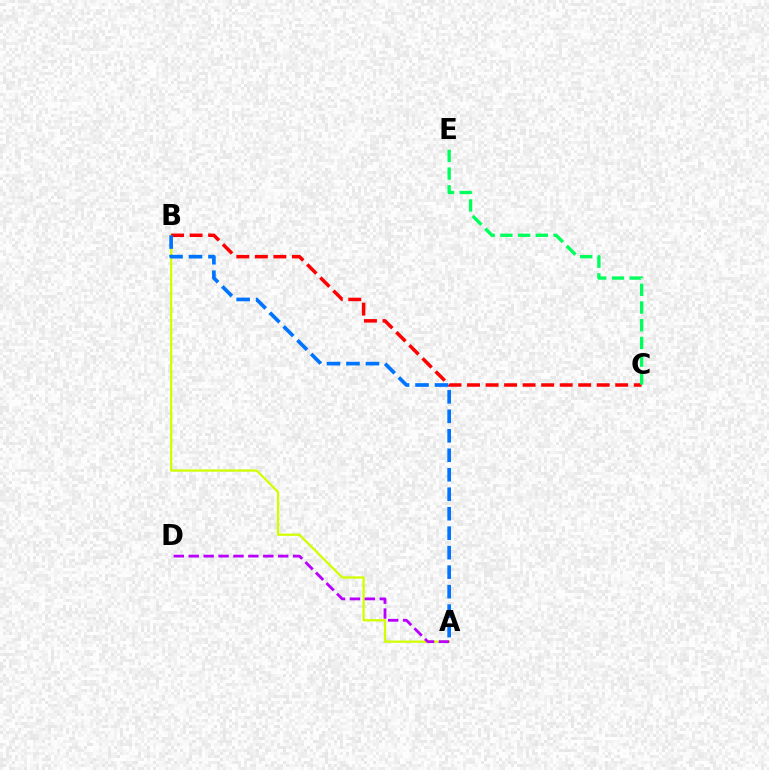{('A', 'B'): [{'color': '#d1ff00', 'line_style': 'solid', 'thickness': 1.62}, {'color': '#0074ff', 'line_style': 'dashed', 'thickness': 2.65}], ('B', 'C'): [{'color': '#ff0000', 'line_style': 'dashed', 'thickness': 2.52}], ('A', 'D'): [{'color': '#b900ff', 'line_style': 'dashed', 'thickness': 2.03}], ('C', 'E'): [{'color': '#00ff5c', 'line_style': 'dashed', 'thickness': 2.41}]}